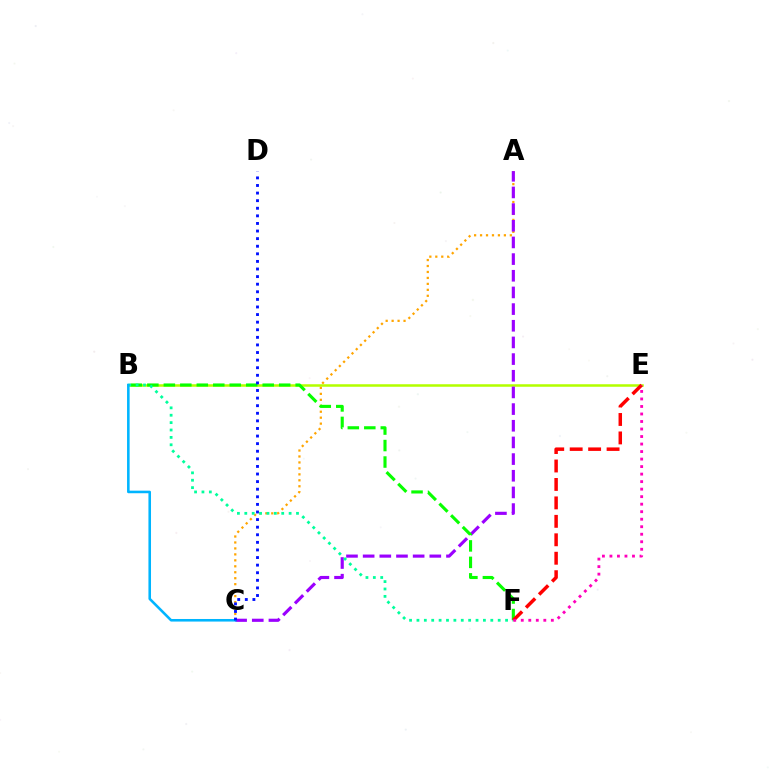{('B', 'E'): [{'color': '#b3ff00', 'line_style': 'solid', 'thickness': 1.82}], ('A', 'C'): [{'color': '#ffa500', 'line_style': 'dotted', 'thickness': 1.62}, {'color': '#9b00ff', 'line_style': 'dashed', 'thickness': 2.26}], ('B', 'F'): [{'color': '#08ff00', 'line_style': 'dashed', 'thickness': 2.24}, {'color': '#00ff9d', 'line_style': 'dotted', 'thickness': 2.01}], ('E', 'F'): [{'color': '#ff0000', 'line_style': 'dashed', 'thickness': 2.51}, {'color': '#ff00bd', 'line_style': 'dotted', 'thickness': 2.04}], ('B', 'C'): [{'color': '#00b5ff', 'line_style': 'solid', 'thickness': 1.86}], ('C', 'D'): [{'color': '#0010ff', 'line_style': 'dotted', 'thickness': 2.06}]}